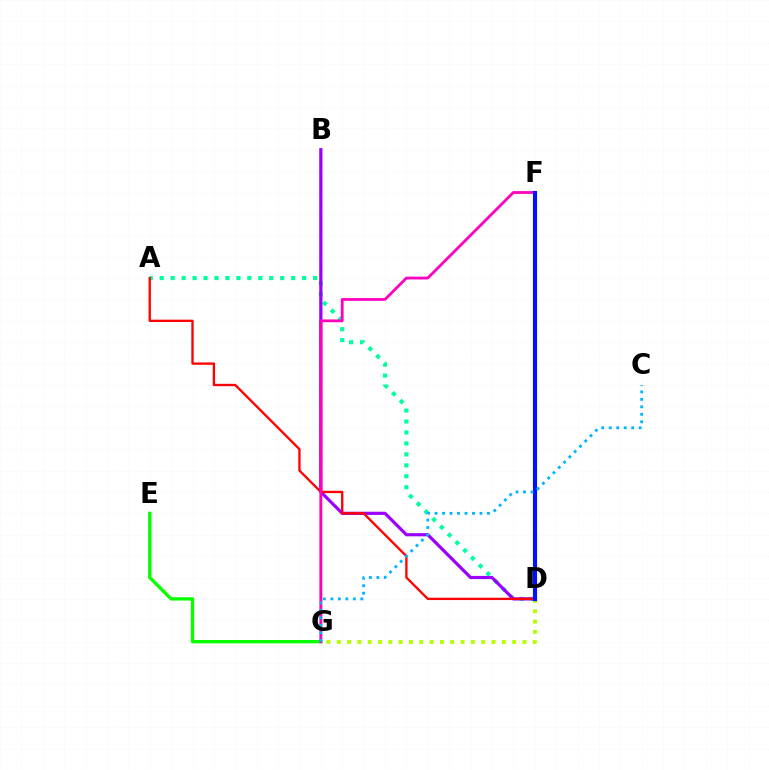{('B', 'G'): [{'color': '#ffa500', 'line_style': 'solid', 'thickness': 1.71}], ('A', 'D'): [{'color': '#00ff9d', 'line_style': 'dotted', 'thickness': 2.98}, {'color': '#ff0000', 'line_style': 'solid', 'thickness': 1.68}], ('B', 'D'): [{'color': '#9b00ff', 'line_style': 'solid', 'thickness': 2.29}], ('D', 'G'): [{'color': '#b3ff00', 'line_style': 'dotted', 'thickness': 2.8}], ('E', 'G'): [{'color': '#08ff00', 'line_style': 'solid', 'thickness': 2.4}], ('F', 'G'): [{'color': '#ff00bd', 'line_style': 'solid', 'thickness': 2.01}], ('D', 'F'): [{'color': '#0010ff', 'line_style': 'solid', 'thickness': 2.98}], ('C', 'G'): [{'color': '#00b5ff', 'line_style': 'dotted', 'thickness': 2.03}]}